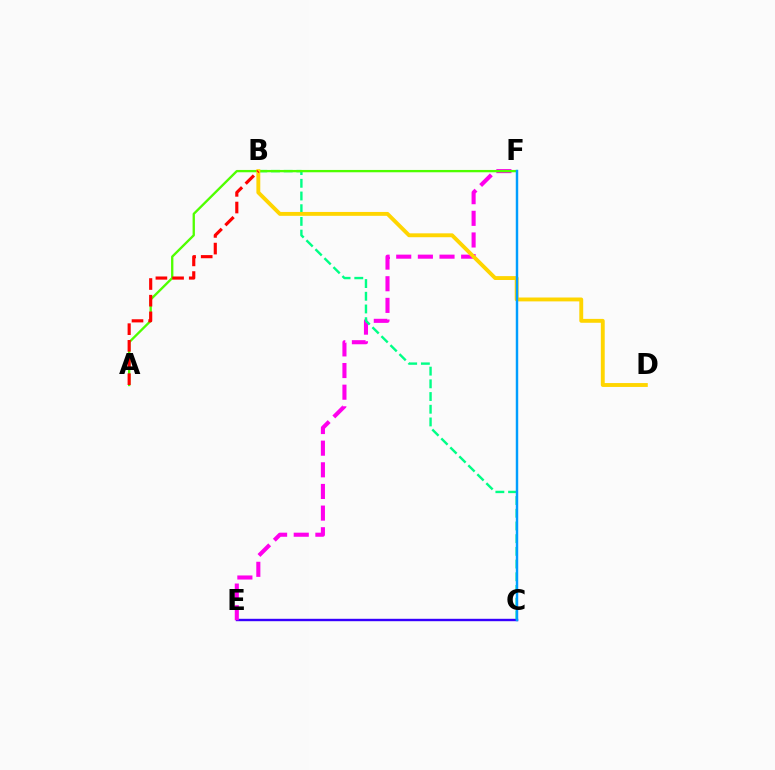{('C', 'E'): [{'color': '#3700ff', 'line_style': 'solid', 'thickness': 1.72}], ('E', 'F'): [{'color': '#ff00ed', 'line_style': 'dashed', 'thickness': 2.94}], ('B', 'C'): [{'color': '#00ff86', 'line_style': 'dashed', 'thickness': 1.73}], ('A', 'F'): [{'color': '#4fff00', 'line_style': 'solid', 'thickness': 1.68}], ('B', 'D'): [{'color': '#ffd500', 'line_style': 'solid', 'thickness': 2.8}], ('A', 'B'): [{'color': '#ff0000', 'line_style': 'dashed', 'thickness': 2.26}], ('C', 'F'): [{'color': '#009eff', 'line_style': 'solid', 'thickness': 1.76}]}